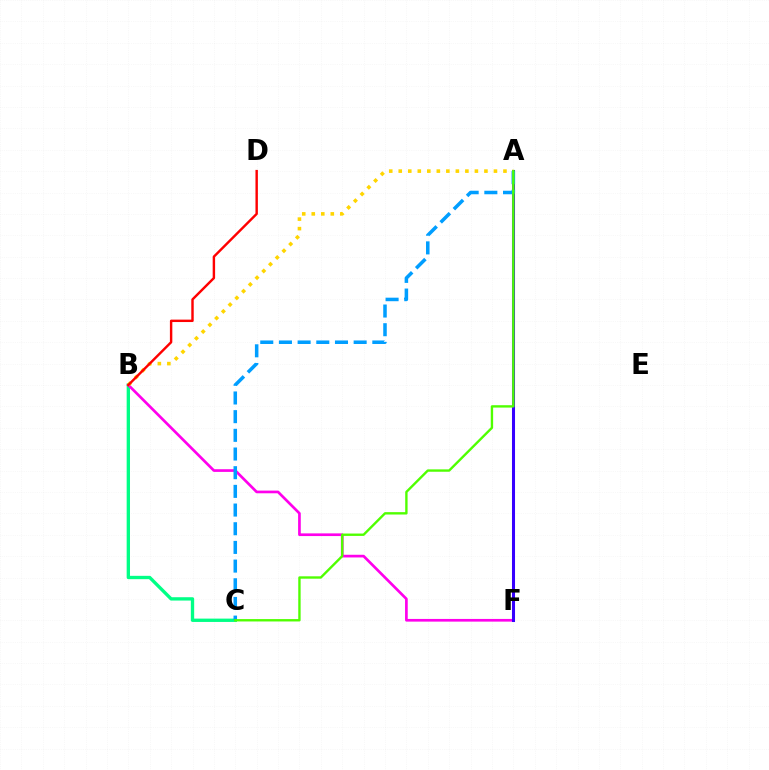{('B', 'C'): [{'color': '#00ff86', 'line_style': 'solid', 'thickness': 2.4}], ('B', 'F'): [{'color': '#ff00ed', 'line_style': 'solid', 'thickness': 1.93}], ('A', 'F'): [{'color': '#3700ff', 'line_style': 'solid', 'thickness': 2.19}], ('A', 'B'): [{'color': '#ffd500', 'line_style': 'dotted', 'thickness': 2.59}], ('A', 'C'): [{'color': '#009eff', 'line_style': 'dashed', 'thickness': 2.54}, {'color': '#4fff00', 'line_style': 'solid', 'thickness': 1.71}], ('B', 'D'): [{'color': '#ff0000', 'line_style': 'solid', 'thickness': 1.74}]}